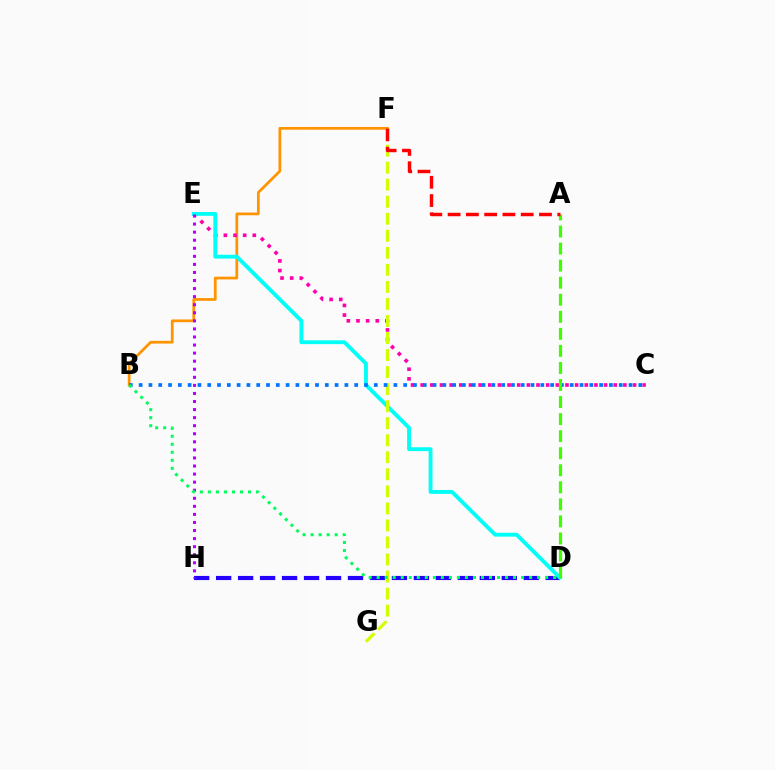{('B', 'F'): [{'color': '#ff9400', 'line_style': 'solid', 'thickness': 1.98}], ('C', 'E'): [{'color': '#ff00ac', 'line_style': 'dotted', 'thickness': 2.62}], ('D', 'H'): [{'color': '#2500ff', 'line_style': 'dashed', 'thickness': 2.99}], ('D', 'E'): [{'color': '#00fff6', 'line_style': 'solid', 'thickness': 2.77}], ('E', 'H'): [{'color': '#b900ff', 'line_style': 'dotted', 'thickness': 2.19}], ('F', 'G'): [{'color': '#d1ff00', 'line_style': 'dashed', 'thickness': 2.31}], ('B', 'C'): [{'color': '#0074ff', 'line_style': 'dotted', 'thickness': 2.66}], ('B', 'D'): [{'color': '#00ff5c', 'line_style': 'dotted', 'thickness': 2.18}], ('A', 'D'): [{'color': '#3dff00', 'line_style': 'dashed', 'thickness': 2.32}], ('A', 'F'): [{'color': '#ff0000', 'line_style': 'dashed', 'thickness': 2.48}]}